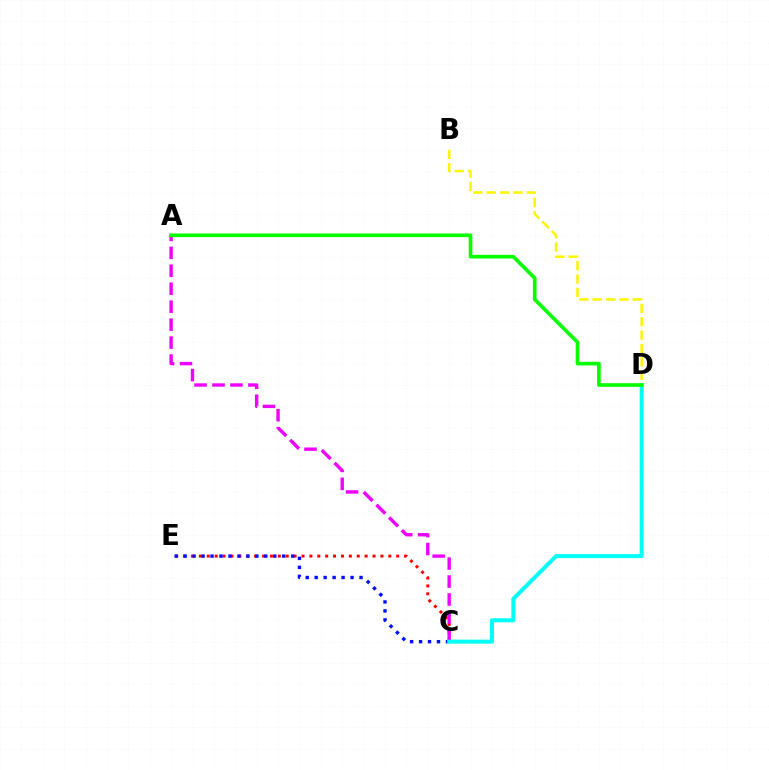{('B', 'D'): [{'color': '#fcf500', 'line_style': 'dashed', 'thickness': 1.82}], ('C', 'E'): [{'color': '#ff0000', 'line_style': 'dotted', 'thickness': 2.14}, {'color': '#0010ff', 'line_style': 'dotted', 'thickness': 2.44}], ('A', 'C'): [{'color': '#ee00ff', 'line_style': 'dashed', 'thickness': 2.44}], ('C', 'D'): [{'color': '#00fff6', 'line_style': 'solid', 'thickness': 2.89}], ('A', 'D'): [{'color': '#08ff00', 'line_style': 'solid', 'thickness': 2.64}]}